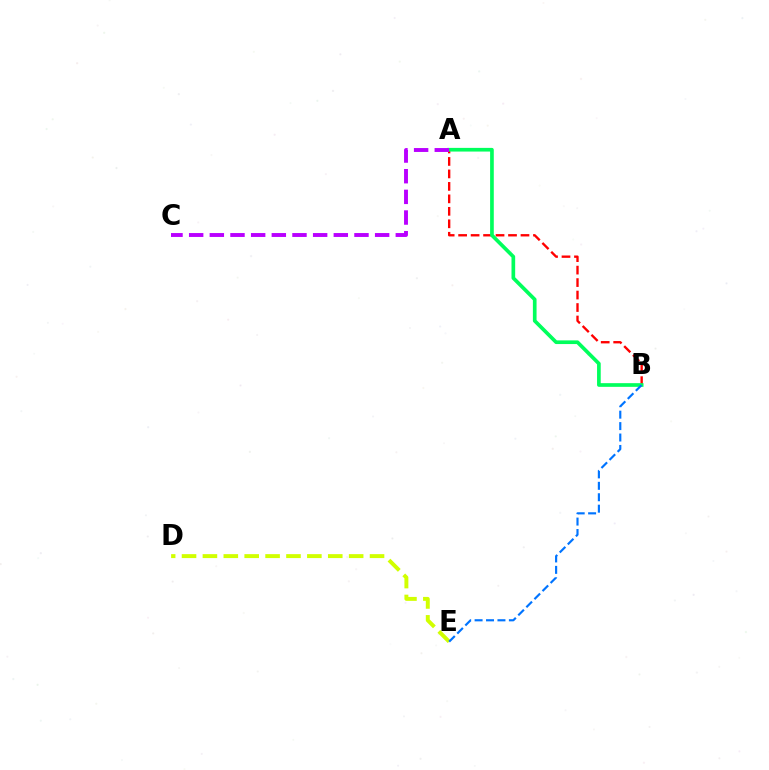{('A', 'B'): [{'color': '#ff0000', 'line_style': 'dashed', 'thickness': 1.69}, {'color': '#00ff5c', 'line_style': 'solid', 'thickness': 2.65}], ('D', 'E'): [{'color': '#d1ff00', 'line_style': 'dashed', 'thickness': 2.84}], ('B', 'E'): [{'color': '#0074ff', 'line_style': 'dashed', 'thickness': 1.55}], ('A', 'C'): [{'color': '#b900ff', 'line_style': 'dashed', 'thickness': 2.81}]}